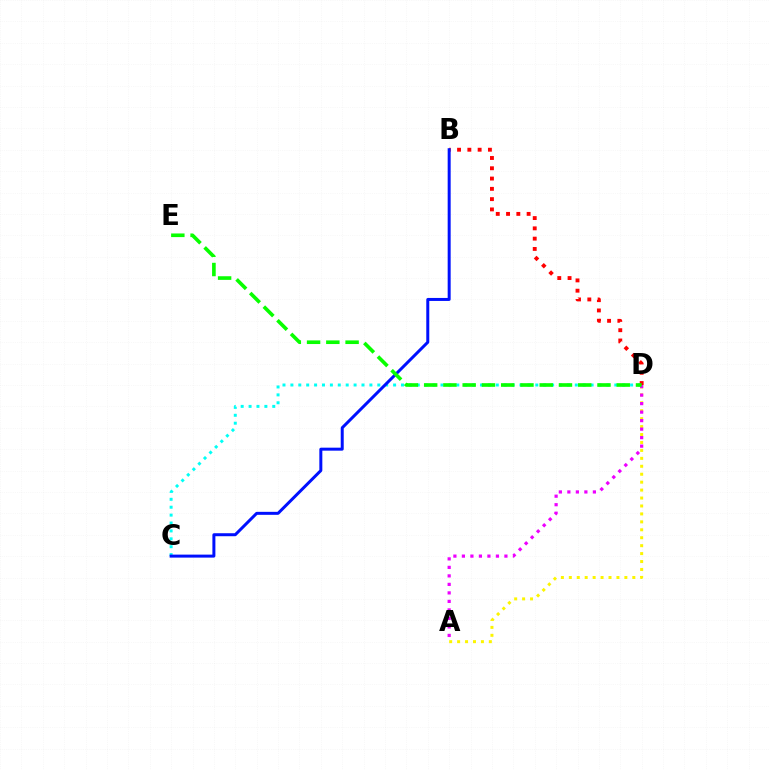{('C', 'D'): [{'color': '#00fff6', 'line_style': 'dotted', 'thickness': 2.15}], ('B', 'D'): [{'color': '#ff0000', 'line_style': 'dotted', 'thickness': 2.79}], ('A', 'D'): [{'color': '#fcf500', 'line_style': 'dotted', 'thickness': 2.16}, {'color': '#ee00ff', 'line_style': 'dotted', 'thickness': 2.31}], ('B', 'C'): [{'color': '#0010ff', 'line_style': 'solid', 'thickness': 2.16}], ('D', 'E'): [{'color': '#08ff00', 'line_style': 'dashed', 'thickness': 2.62}]}